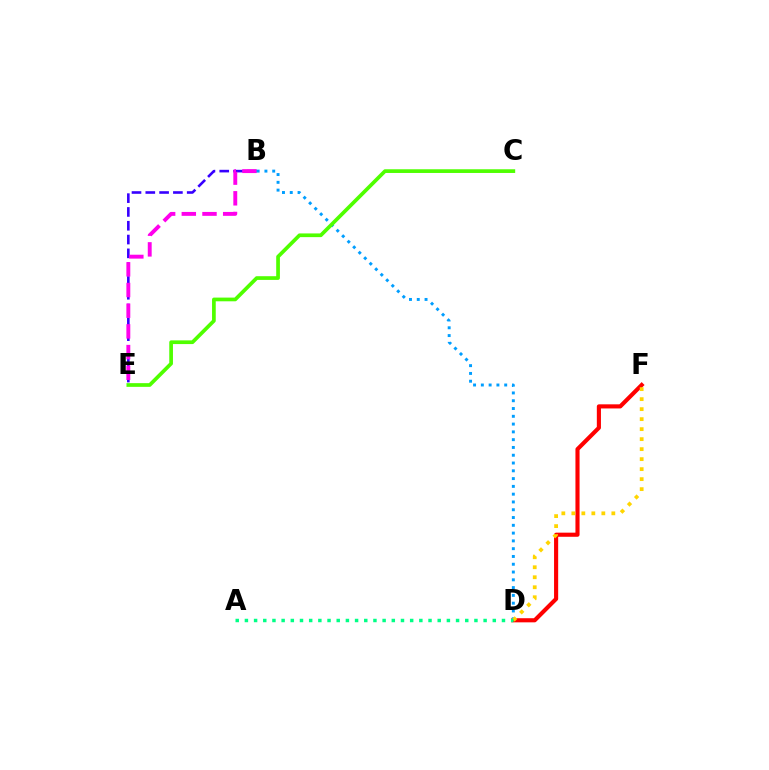{('B', 'E'): [{'color': '#3700ff', 'line_style': 'dashed', 'thickness': 1.87}, {'color': '#ff00ed', 'line_style': 'dashed', 'thickness': 2.81}], ('D', 'F'): [{'color': '#ff0000', 'line_style': 'solid', 'thickness': 2.97}, {'color': '#ffd500', 'line_style': 'dotted', 'thickness': 2.72}], ('B', 'D'): [{'color': '#009eff', 'line_style': 'dotted', 'thickness': 2.12}], ('A', 'D'): [{'color': '#00ff86', 'line_style': 'dotted', 'thickness': 2.49}], ('C', 'E'): [{'color': '#4fff00', 'line_style': 'solid', 'thickness': 2.67}]}